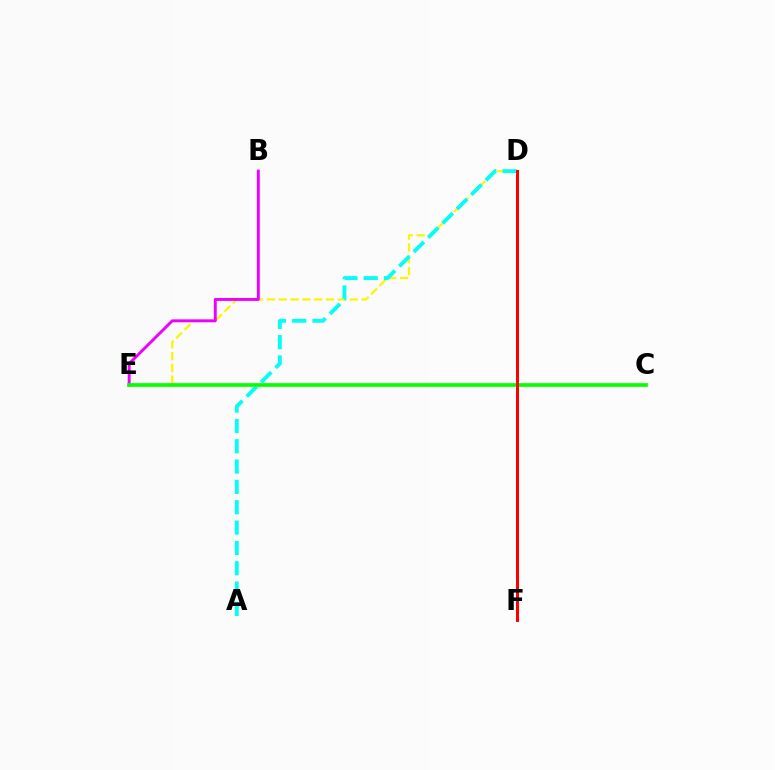{('D', 'E'): [{'color': '#fcf500', 'line_style': 'dashed', 'thickness': 1.61}], ('A', 'D'): [{'color': '#00fff6', 'line_style': 'dashed', 'thickness': 2.76}], ('B', 'E'): [{'color': '#ee00ff', 'line_style': 'solid', 'thickness': 2.11}], ('D', 'F'): [{'color': '#0010ff', 'line_style': 'dotted', 'thickness': 2.16}, {'color': '#ff0000', 'line_style': 'solid', 'thickness': 2.16}], ('C', 'E'): [{'color': '#08ff00', 'line_style': 'solid', 'thickness': 2.66}]}